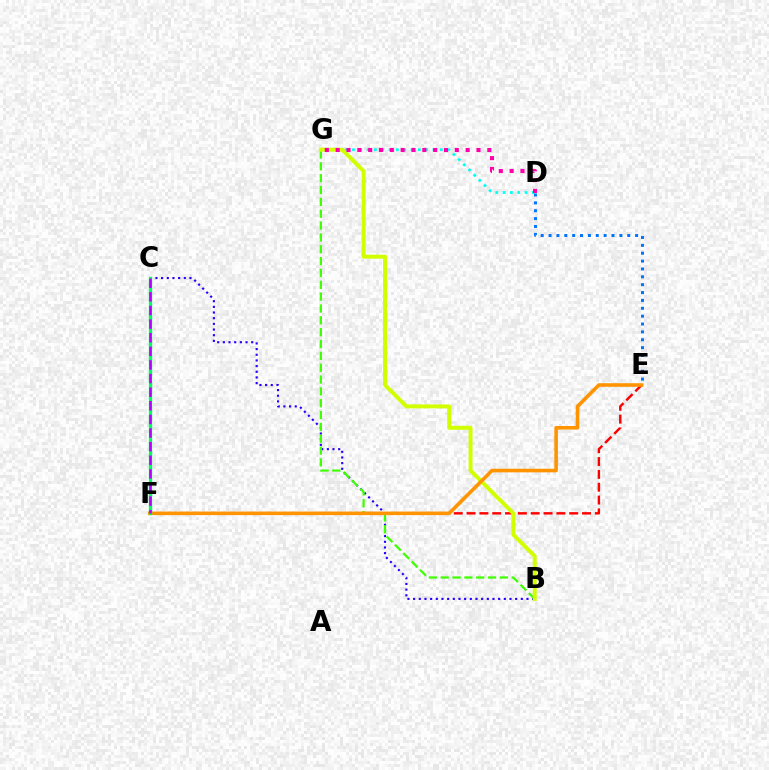{('D', 'G'): [{'color': '#00fff6', 'line_style': 'dotted', 'thickness': 1.99}, {'color': '#ff00ac', 'line_style': 'dotted', 'thickness': 2.94}], ('E', 'F'): [{'color': '#ff0000', 'line_style': 'dashed', 'thickness': 1.74}, {'color': '#ff9400', 'line_style': 'solid', 'thickness': 2.58}], ('B', 'C'): [{'color': '#2500ff', 'line_style': 'dotted', 'thickness': 1.54}], ('B', 'G'): [{'color': '#3dff00', 'line_style': 'dashed', 'thickness': 1.61}, {'color': '#d1ff00', 'line_style': 'solid', 'thickness': 2.85}], ('D', 'E'): [{'color': '#0074ff', 'line_style': 'dotted', 'thickness': 2.14}], ('C', 'F'): [{'color': '#00ff5c', 'line_style': 'solid', 'thickness': 2.37}, {'color': '#b900ff', 'line_style': 'dashed', 'thickness': 1.85}]}